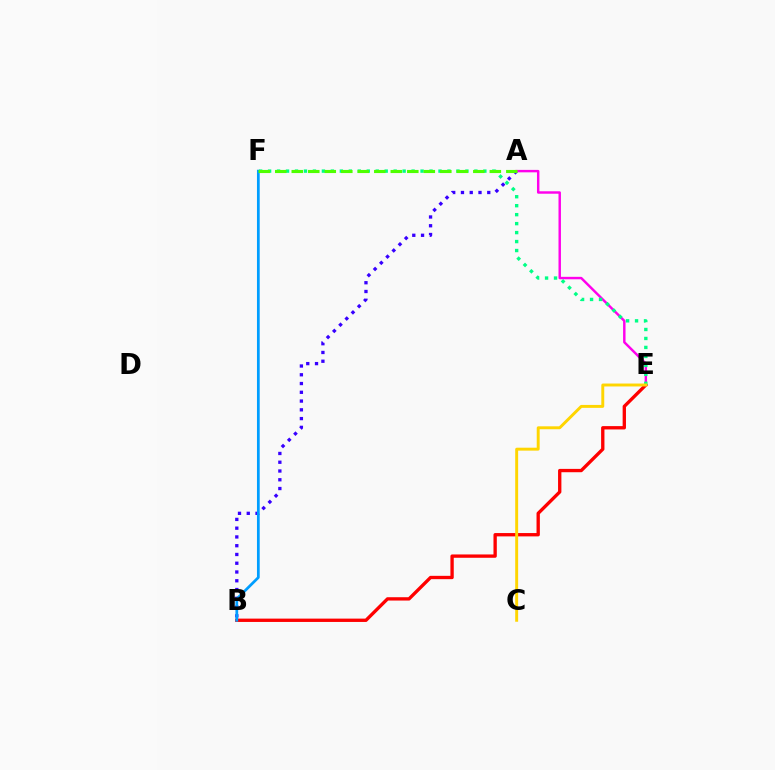{('A', 'B'): [{'color': '#3700ff', 'line_style': 'dotted', 'thickness': 2.38}], ('B', 'E'): [{'color': '#ff0000', 'line_style': 'solid', 'thickness': 2.4}], ('A', 'E'): [{'color': '#ff00ed', 'line_style': 'solid', 'thickness': 1.76}], ('E', 'F'): [{'color': '#00ff86', 'line_style': 'dotted', 'thickness': 2.44}], ('B', 'F'): [{'color': '#009eff', 'line_style': 'solid', 'thickness': 1.97}], ('A', 'F'): [{'color': '#4fff00', 'line_style': 'dashed', 'thickness': 2.24}], ('C', 'E'): [{'color': '#ffd500', 'line_style': 'solid', 'thickness': 2.11}]}